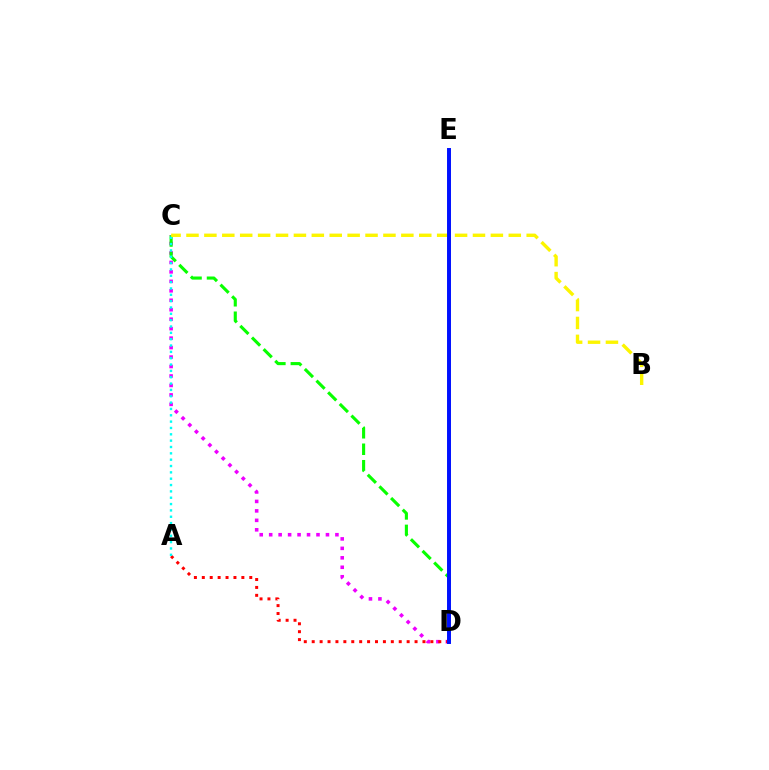{('C', 'D'): [{'color': '#ee00ff', 'line_style': 'dotted', 'thickness': 2.57}, {'color': '#08ff00', 'line_style': 'dashed', 'thickness': 2.24}], ('A', 'D'): [{'color': '#ff0000', 'line_style': 'dotted', 'thickness': 2.15}], ('A', 'C'): [{'color': '#00fff6', 'line_style': 'dotted', 'thickness': 1.72}], ('B', 'C'): [{'color': '#fcf500', 'line_style': 'dashed', 'thickness': 2.43}], ('D', 'E'): [{'color': '#0010ff', 'line_style': 'solid', 'thickness': 2.84}]}